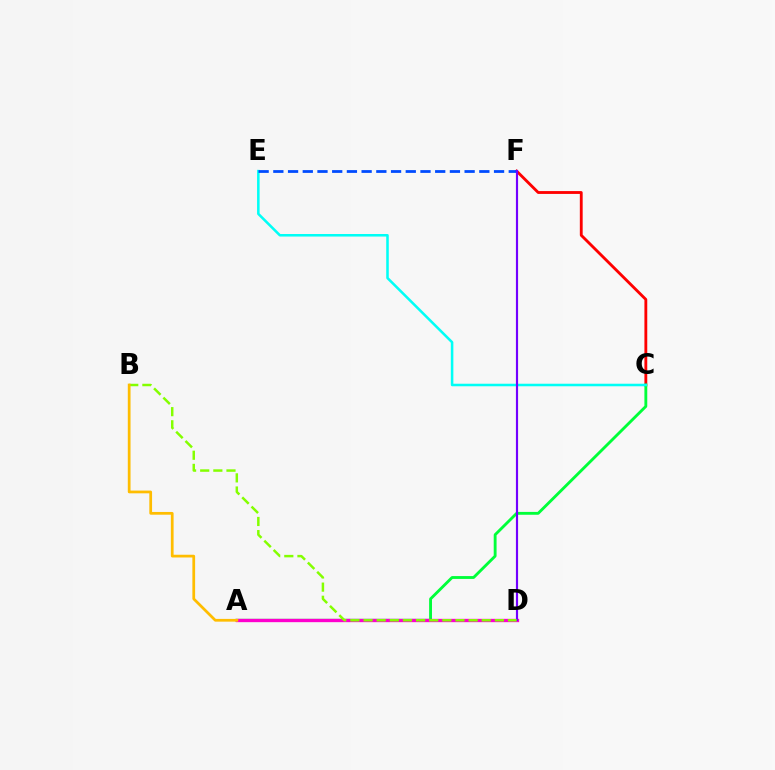{('C', 'F'): [{'color': '#ff0000', 'line_style': 'solid', 'thickness': 2.05}], ('A', 'C'): [{'color': '#00ff39', 'line_style': 'solid', 'thickness': 2.06}], ('C', 'E'): [{'color': '#00fff6', 'line_style': 'solid', 'thickness': 1.83}], ('E', 'F'): [{'color': '#004bff', 'line_style': 'dashed', 'thickness': 2.0}], ('A', 'D'): [{'color': '#ff00cf', 'line_style': 'solid', 'thickness': 2.4}], ('D', 'F'): [{'color': '#7200ff', 'line_style': 'solid', 'thickness': 1.56}], ('B', 'D'): [{'color': '#84ff00', 'line_style': 'dashed', 'thickness': 1.78}], ('A', 'B'): [{'color': '#ffbd00', 'line_style': 'solid', 'thickness': 1.97}]}